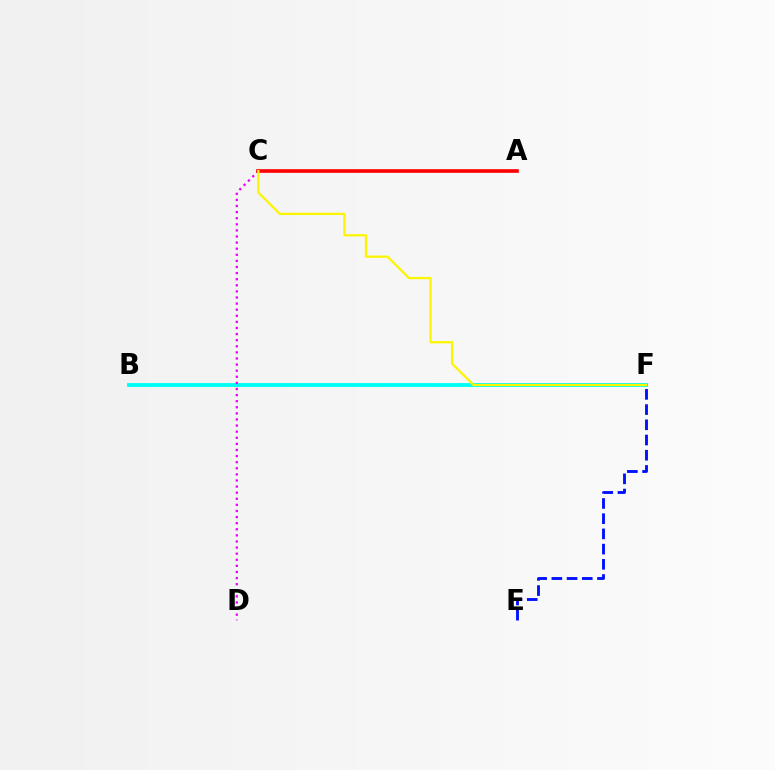{('B', 'F'): [{'color': '#08ff00', 'line_style': 'dotted', 'thickness': 1.98}, {'color': '#00fff6', 'line_style': 'solid', 'thickness': 2.79}], ('C', 'D'): [{'color': '#ee00ff', 'line_style': 'dotted', 'thickness': 1.66}], ('A', 'C'): [{'color': '#ff0000', 'line_style': 'solid', 'thickness': 2.62}], ('E', 'F'): [{'color': '#0010ff', 'line_style': 'dashed', 'thickness': 2.07}], ('C', 'F'): [{'color': '#fcf500', 'line_style': 'solid', 'thickness': 1.64}]}